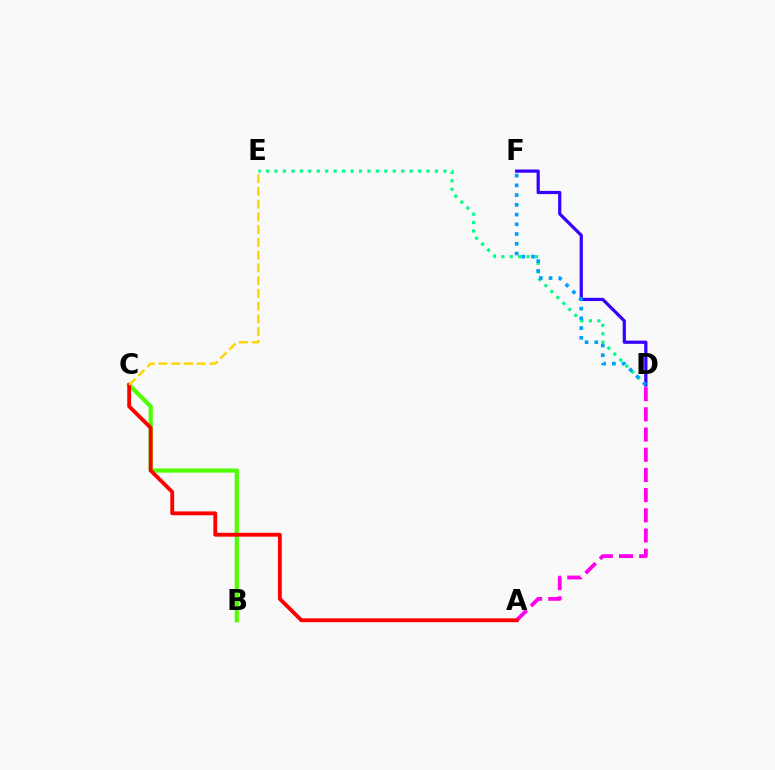{('B', 'C'): [{'color': '#4fff00', 'line_style': 'solid', 'thickness': 3.0}], ('D', 'E'): [{'color': '#00ff86', 'line_style': 'dotted', 'thickness': 2.29}], ('A', 'D'): [{'color': '#ff00ed', 'line_style': 'dashed', 'thickness': 2.74}], ('D', 'F'): [{'color': '#3700ff', 'line_style': 'solid', 'thickness': 2.32}, {'color': '#009eff', 'line_style': 'dotted', 'thickness': 2.65}], ('A', 'C'): [{'color': '#ff0000', 'line_style': 'solid', 'thickness': 2.77}], ('C', 'E'): [{'color': '#ffd500', 'line_style': 'dashed', 'thickness': 1.73}]}